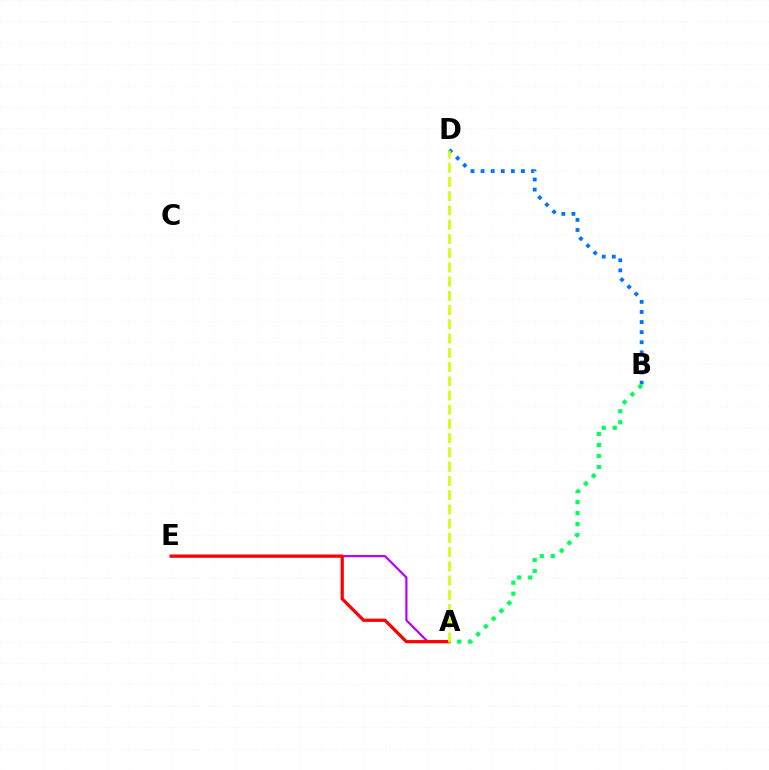{('A', 'E'): [{'color': '#b900ff', 'line_style': 'solid', 'thickness': 1.59}, {'color': '#ff0000', 'line_style': 'solid', 'thickness': 2.32}], ('B', 'D'): [{'color': '#0074ff', 'line_style': 'dotted', 'thickness': 2.74}], ('A', 'B'): [{'color': '#00ff5c', 'line_style': 'dotted', 'thickness': 2.99}], ('A', 'D'): [{'color': '#d1ff00', 'line_style': 'dashed', 'thickness': 1.93}]}